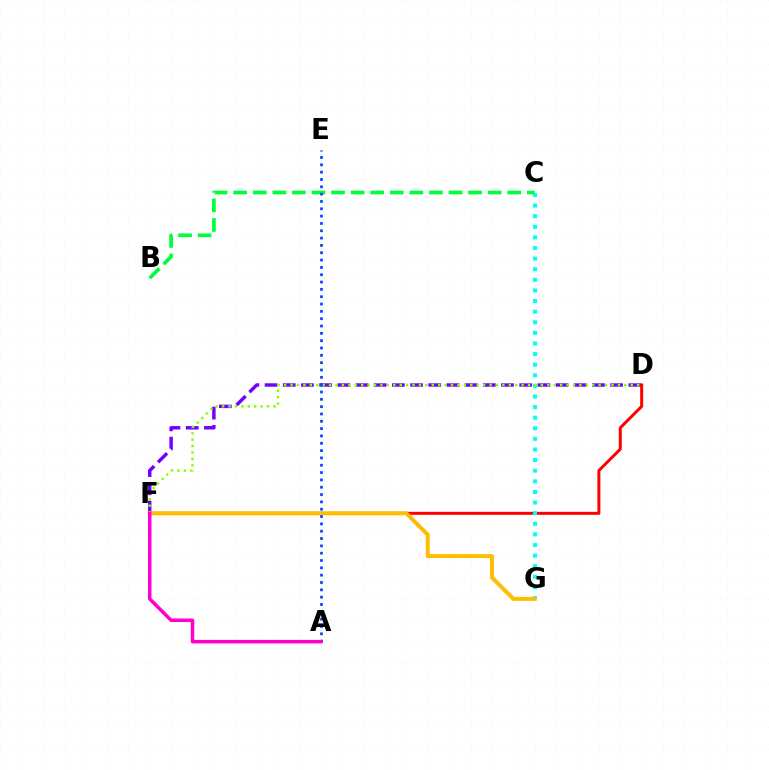{('D', 'F'): [{'color': '#7200ff', 'line_style': 'dashed', 'thickness': 2.47}, {'color': '#ff0000', 'line_style': 'solid', 'thickness': 2.14}, {'color': '#84ff00', 'line_style': 'dotted', 'thickness': 1.74}], ('C', 'G'): [{'color': '#00fff6', 'line_style': 'dotted', 'thickness': 2.88}], ('B', 'C'): [{'color': '#00ff39', 'line_style': 'dashed', 'thickness': 2.66}], ('F', 'G'): [{'color': '#ffbd00', 'line_style': 'solid', 'thickness': 2.86}], ('A', 'E'): [{'color': '#004bff', 'line_style': 'dotted', 'thickness': 1.99}], ('A', 'F'): [{'color': '#ff00cf', 'line_style': 'solid', 'thickness': 2.52}]}